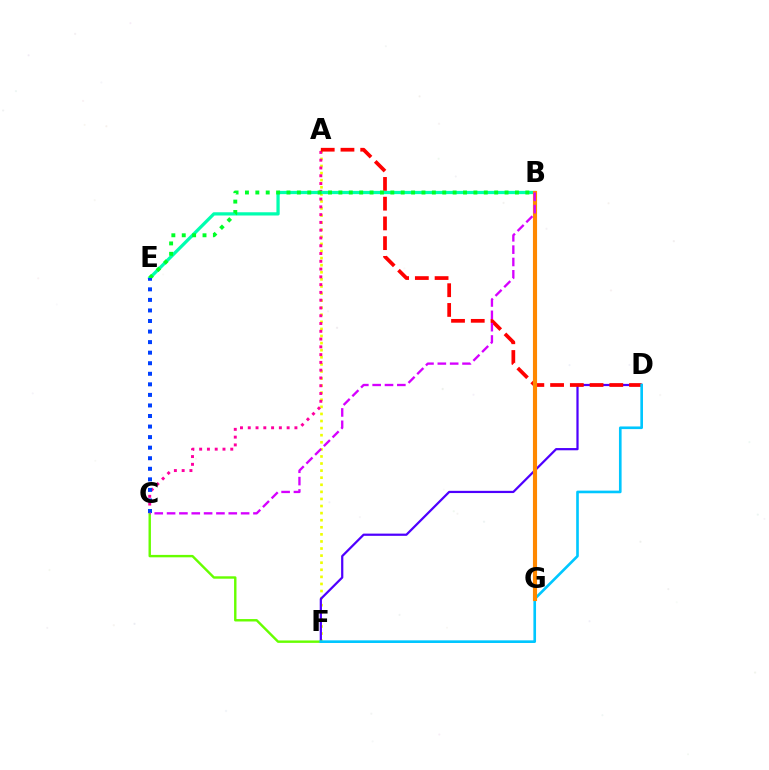{('A', 'F'): [{'color': '#eeff00', 'line_style': 'dotted', 'thickness': 1.92}], ('A', 'C'): [{'color': '#ff00a0', 'line_style': 'dotted', 'thickness': 2.11}], ('D', 'F'): [{'color': '#4f00ff', 'line_style': 'solid', 'thickness': 1.6}, {'color': '#00c7ff', 'line_style': 'solid', 'thickness': 1.9}], ('A', 'D'): [{'color': '#ff0000', 'line_style': 'dashed', 'thickness': 2.68}], ('B', 'E'): [{'color': '#00ffaf', 'line_style': 'solid', 'thickness': 2.34}, {'color': '#00ff27', 'line_style': 'dotted', 'thickness': 2.82}], ('C', 'F'): [{'color': '#66ff00', 'line_style': 'solid', 'thickness': 1.74}], ('B', 'G'): [{'color': '#ff8800', 'line_style': 'solid', 'thickness': 2.97}], ('C', 'E'): [{'color': '#003fff', 'line_style': 'dotted', 'thickness': 2.87}], ('B', 'C'): [{'color': '#d600ff', 'line_style': 'dashed', 'thickness': 1.68}]}